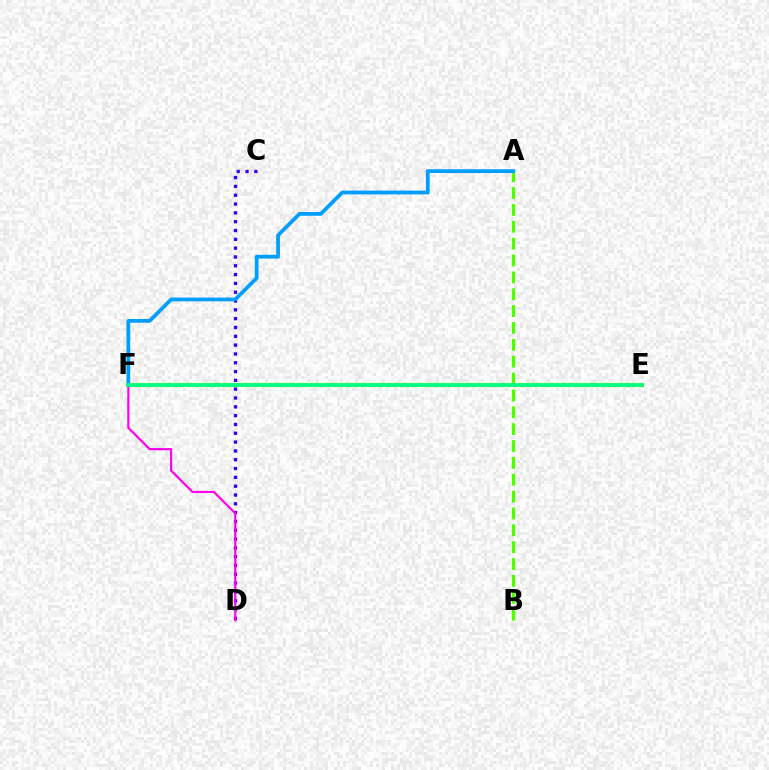{('A', 'B'): [{'color': '#4fff00', 'line_style': 'dashed', 'thickness': 2.29}], ('E', 'F'): [{'color': '#ffd500', 'line_style': 'solid', 'thickness': 2.97}, {'color': '#ff0000', 'line_style': 'dotted', 'thickness': 1.81}, {'color': '#00ff86', 'line_style': 'solid', 'thickness': 2.73}], ('C', 'D'): [{'color': '#3700ff', 'line_style': 'dotted', 'thickness': 2.4}], ('A', 'F'): [{'color': '#009eff', 'line_style': 'solid', 'thickness': 2.7}], ('D', 'F'): [{'color': '#ff00ed', 'line_style': 'solid', 'thickness': 1.56}]}